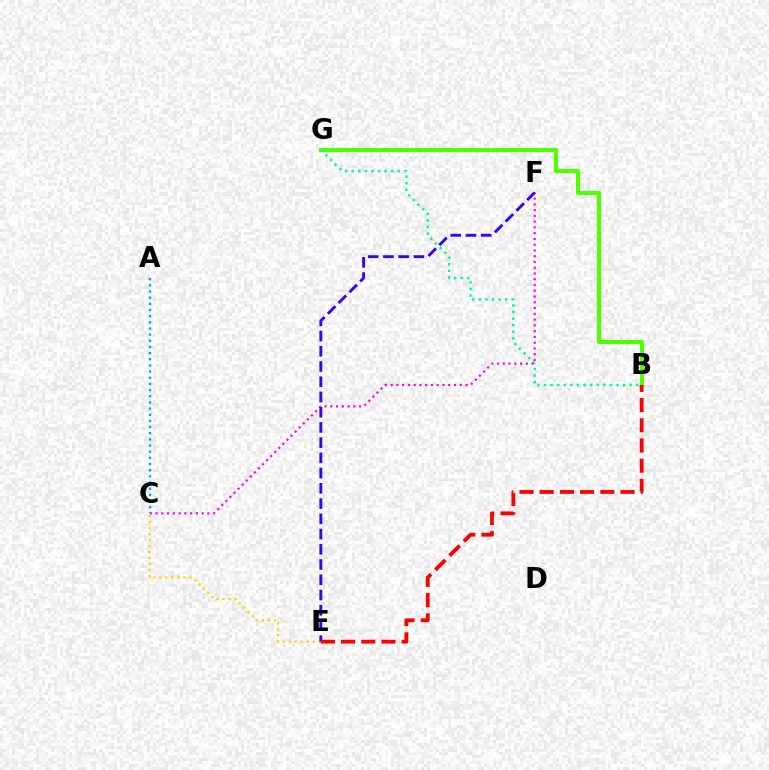{('B', 'G'): [{'color': '#4fff00', 'line_style': 'solid', 'thickness': 2.9}, {'color': '#00ff86', 'line_style': 'dotted', 'thickness': 1.79}], ('C', 'E'): [{'color': '#ffd500', 'line_style': 'dotted', 'thickness': 1.63}], ('A', 'C'): [{'color': '#009eff', 'line_style': 'dotted', 'thickness': 1.67}], ('C', 'F'): [{'color': '#ff00ed', 'line_style': 'dotted', 'thickness': 1.57}], ('E', 'F'): [{'color': '#3700ff', 'line_style': 'dashed', 'thickness': 2.07}], ('B', 'E'): [{'color': '#ff0000', 'line_style': 'dashed', 'thickness': 2.74}]}